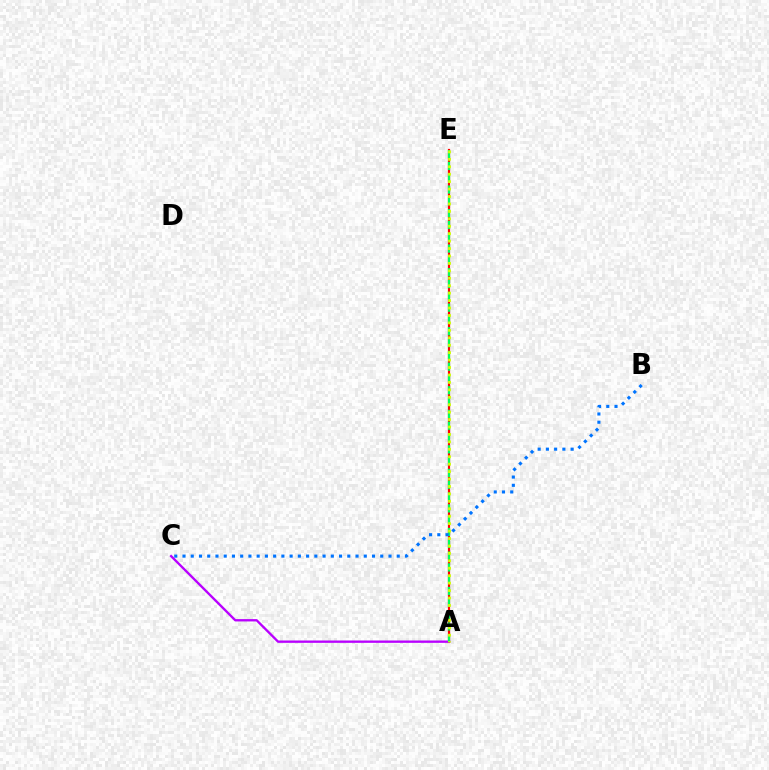{('A', 'E'): [{'color': '#ff0000', 'line_style': 'solid', 'thickness': 1.58}, {'color': '#00ff5c', 'line_style': 'dashed', 'thickness': 1.6}, {'color': '#d1ff00', 'line_style': 'dotted', 'thickness': 2.02}], ('A', 'C'): [{'color': '#b900ff', 'line_style': 'solid', 'thickness': 1.69}], ('B', 'C'): [{'color': '#0074ff', 'line_style': 'dotted', 'thickness': 2.24}]}